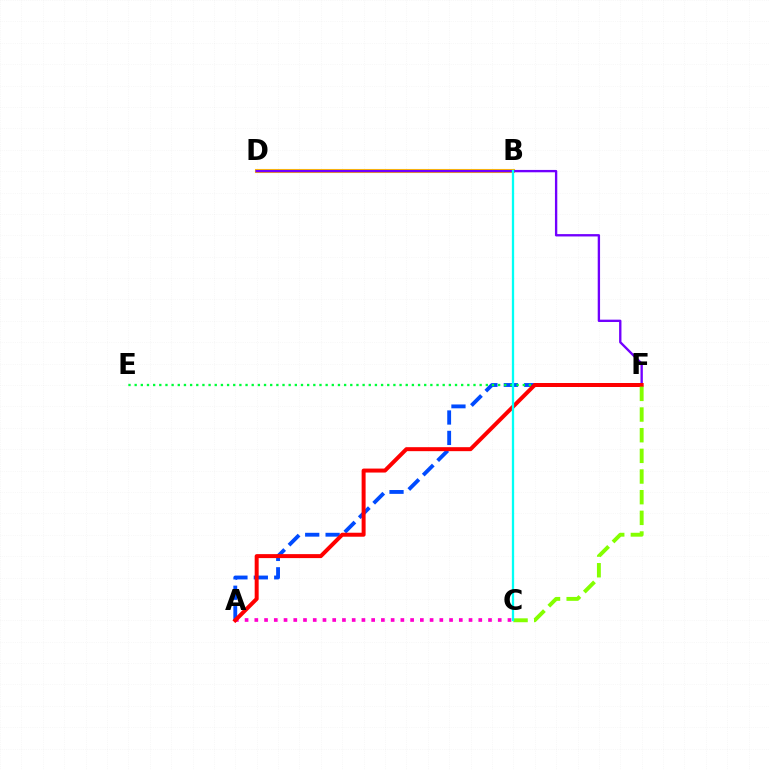{('B', 'D'): [{'color': '#ffbd00', 'line_style': 'solid', 'thickness': 2.94}], ('A', 'C'): [{'color': '#ff00cf', 'line_style': 'dotted', 'thickness': 2.65}], ('A', 'F'): [{'color': '#004bff', 'line_style': 'dashed', 'thickness': 2.77}, {'color': '#ff0000', 'line_style': 'solid', 'thickness': 2.87}], ('D', 'F'): [{'color': '#7200ff', 'line_style': 'solid', 'thickness': 1.69}], ('E', 'F'): [{'color': '#00ff39', 'line_style': 'dotted', 'thickness': 1.67}], ('C', 'F'): [{'color': '#84ff00', 'line_style': 'dashed', 'thickness': 2.81}], ('B', 'C'): [{'color': '#00fff6', 'line_style': 'solid', 'thickness': 1.64}]}